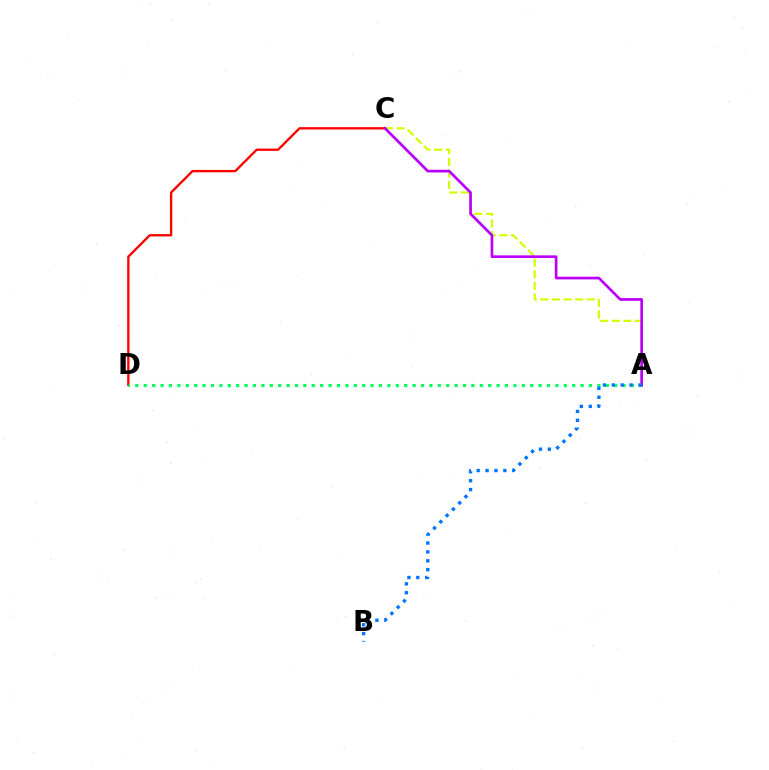{('A', 'C'): [{'color': '#d1ff00', 'line_style': 'dashed', 'thickness': 1.57}, {'color': '#b900ff', 'line_style': 'solid', 'thickness': 1.94}], ('C', 'D'): [{'color': '#ff0000', 'line_style': 'solid', 'thickness': 1.68}], ('A', 'D'): [{'color': '#00ff5c', 'line_style': 'dotted', 'thickness': 2.28}], ('A', 'B'): [{'color': '#0074ff', 'line_style': 'dotted', 'thickness': 2.42}]}